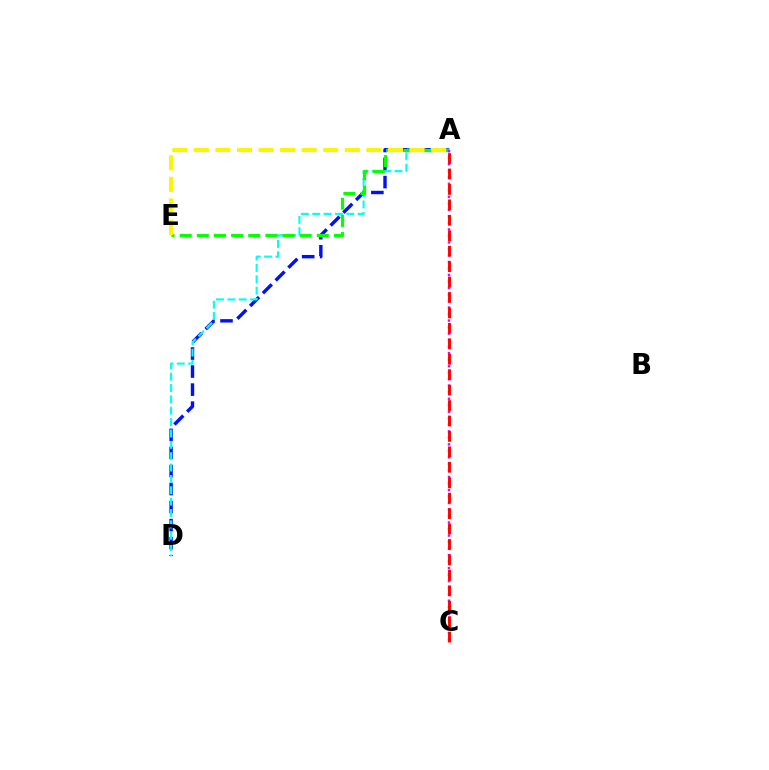{('A', 'D'): [{'color': '#0010ff', 'line_style': 'dashed', 'thickness': 2.45}, {'color': '#00fff6', 'line_style': 'dashed', 'thickness': 1.54}], ('A', 'E'): [{'color': '#08ff00', 'line_style': 'dashed', 'thickness': 2.33}, {'color': '#fcf500', 'line_style': 'dashed', 'thickness': 2.93}], ('A', 'C'): [{'color': '#ee00ff', 'line_style': 'dotted', 'thickness': 1.77}, {'color': '#ff0000', 'line_style': 'dashed', 'thickness': 2.1}]}